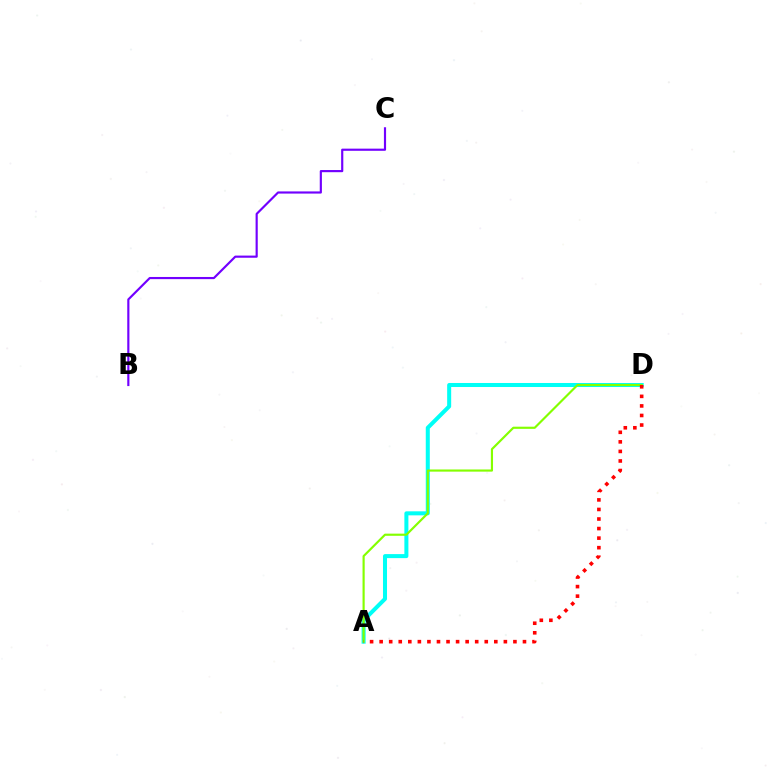{('A', 'D'): [{'color': '#00fff6', 'line_style': 'solid', 'thickness': 2.89}, {'color': '#84ff00', 'line_style': 'solid', 'thickness': 1.56}, {'color': '#ff0000', 'line_style': 'dotted', 'thickness': 2.6}], ('B', 'C'): [{'color': '#7200ff', 'line_style': 'solid', 'thickness': 1.56}]}